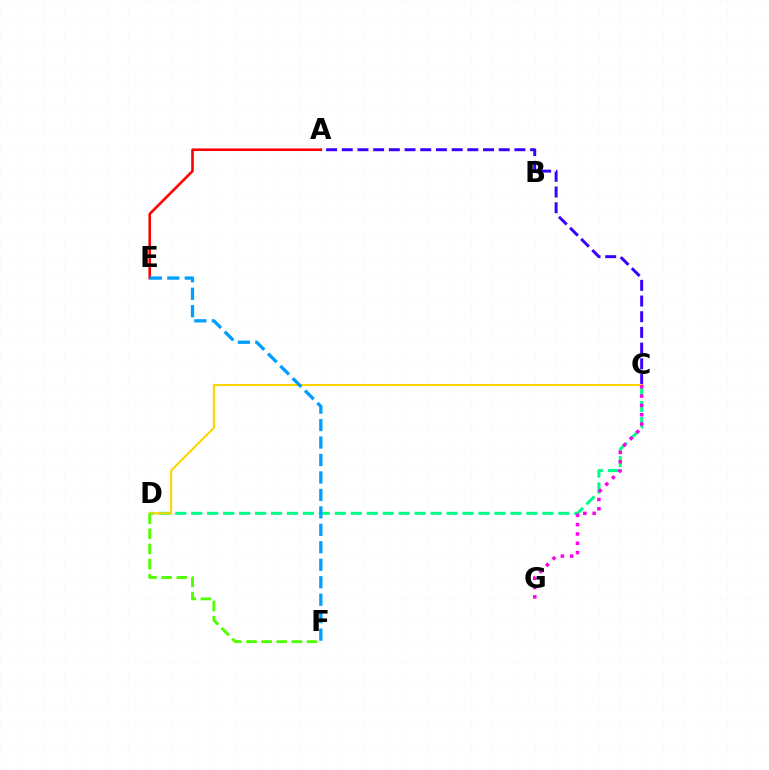{('C', 'D'): [{'color': '#00ff86', 'line_style': 'dashed', 'thickness': 2.17}, {'color': '#ffd500', 'line_style': 'solid', 'thickness': 1.52}], ('A', 'C'): [{'color': '#3700ff', 'line_style': 'dashed', 'thickness': 2.13}], ('A', 'E'): [{'color': '#ff0000', 'line_style': 'solid', 'thickness': 1.87}], ('D', 'F'): [{'color': '#4fff00', 'line_style': 'dashed', 'thickness': 2.06}], ('E', 'F'): [{'color': '#009eff', 'line_style': 'dashed', 'thickness': 2.37}], ('C', 'G'): [{'color': '#ff00ed', 'line_style': 'dotted', 'thickness': 2.53}]}